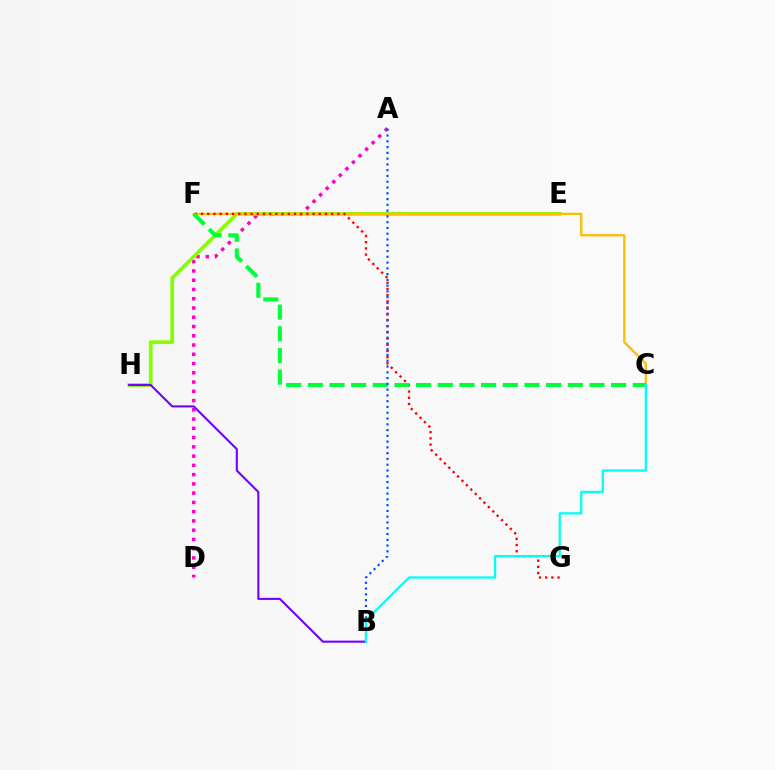{('A', 'D'): [{'color': '#ff00cf', 'line_style': 'dotted', 'thickness': 2.52}], ('E', 'H'): [{'color': '#84ff00', 'line_style': 'solid', 'thickness': 2.66}], ('C', 'F'): [{'color': '#ffbd00', 'line_style': 'solid', 'thickness': 1.66}, {'color': '#00ff39', 'line_style': 'dashed', 'thickness': 2.94}], ('B', 'H'): [{'color': '#7200ff', 'line_style': 'solid', 'thickness': 1.5}], ('F', 'G'): [{'color': '#ff0000', 'line_style': 'dotted', 'thickness': 1.68}], ('A', 'B'): [{'color': '#004bff', 'line_style': 'dotted', 'thickness': 1.57}], ('B', 'C'): [{'color': '#00fff6', 'line_style': 'solid', 'thickness': 1.64}]}